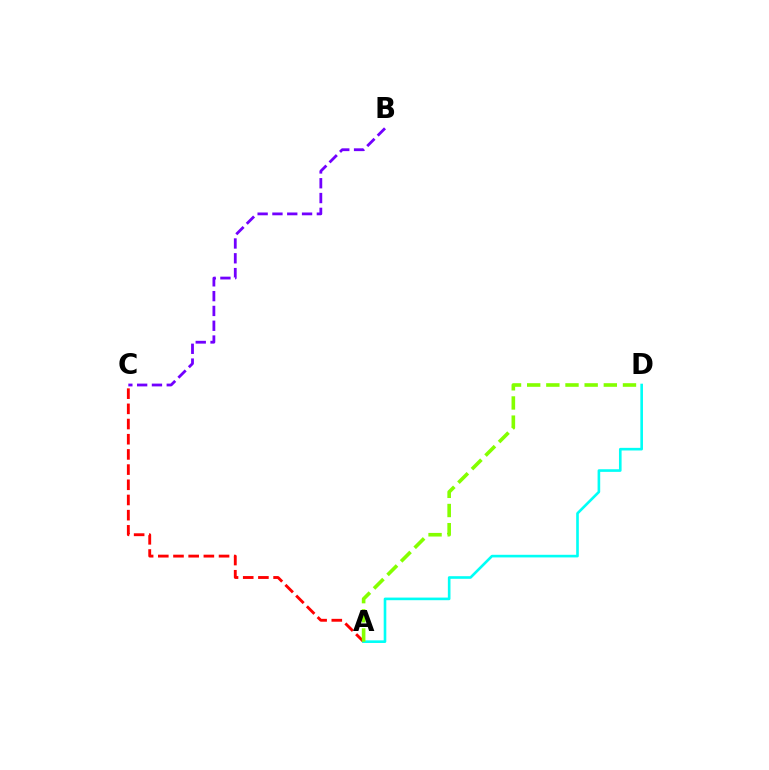{('B', 'C'): [{'color': '#7200ff', 'line_style': 'dashed', 'thickness': 2.01}], ('A', 'C'): [{'color': '#ff0000', 'line_style': 'dashed', 'thickness': 2.06}], ('A', 'D'): [{'color': '#00fff6', 'line_style': 'solid', 'thickness': 1.89}, {'color': '#84ff00', 'line_style': 'dashed', 'thickness': 2.6}]}